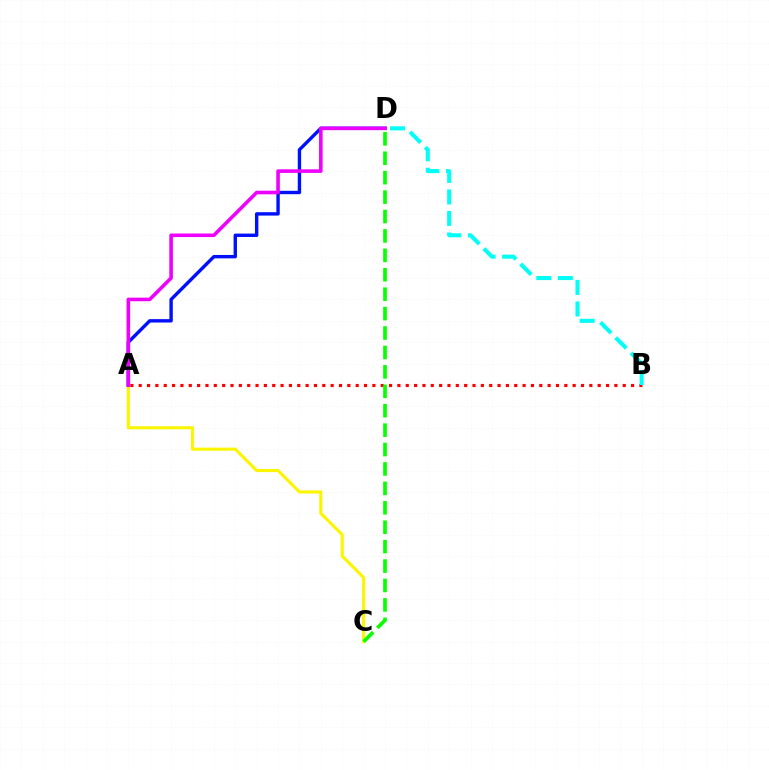{('A', 'C'): [{'color': '#fcf500', 'line_style': 'solid', 'thickness': 2.25}], ('A', 'D'): [{'color': '#0010ff', 'line_style': 'solid', 'thickness': 2.44}, {'color': '#ee00ff', 'line_style': 'solid', 'thickness': 2.58}], ('A', 'B'): [{'color': '#ff0000', 'line_style': 'dotted', 'thickness': 2.27}], ('C', 'D'): [{'color': '#08ff00', 'line_style': 'dashed', 'thickness': 2.64}], ('B', 'D'): [{'color': '#00fff6', 'line_style': 'dashed', 'thickness': 2.92}]}